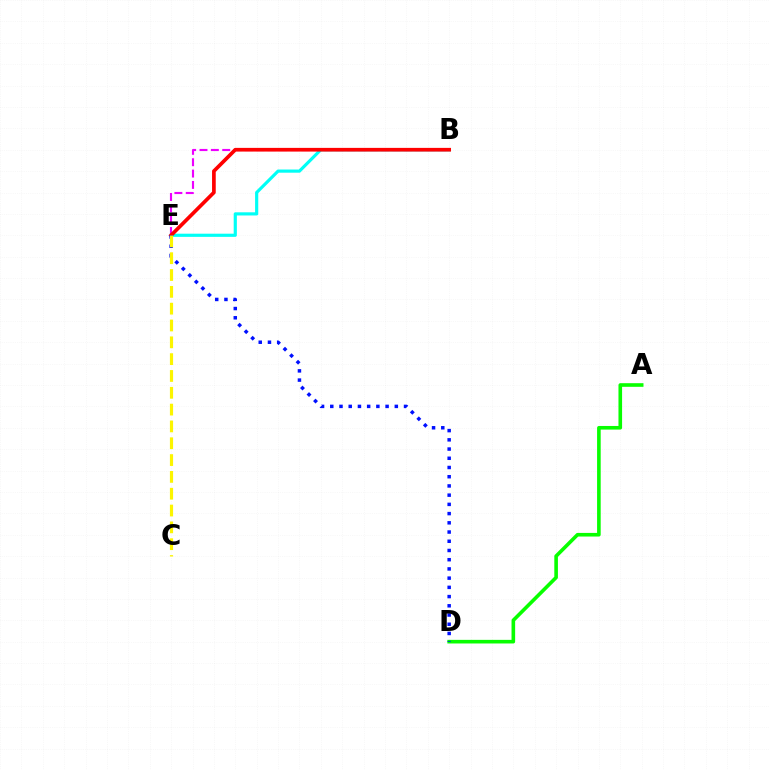{('B', 'E'): [{'color': '#00fff6', 'line_style': 'solid', 'thickness': 2.28}, {'color': '#ee00ff', 'line_style': 'dashed', 'thickness': 1.54}, {'color': '#ff0000', 'line_style': 'solid', 'thickness': 2.65}], ('A', 'D'): [{'color': '#08ff00', 'line_style': 'solid', 'thickness': 2.6}], ('D', 'E'): [{'color': '#0010ff', 'line_style': 'dotted', 'thickness': 2.51}], ('C', 'E'): [{'color': '#fcf500', 'line_style': 'dashed', 'thickness': 2.29}]}